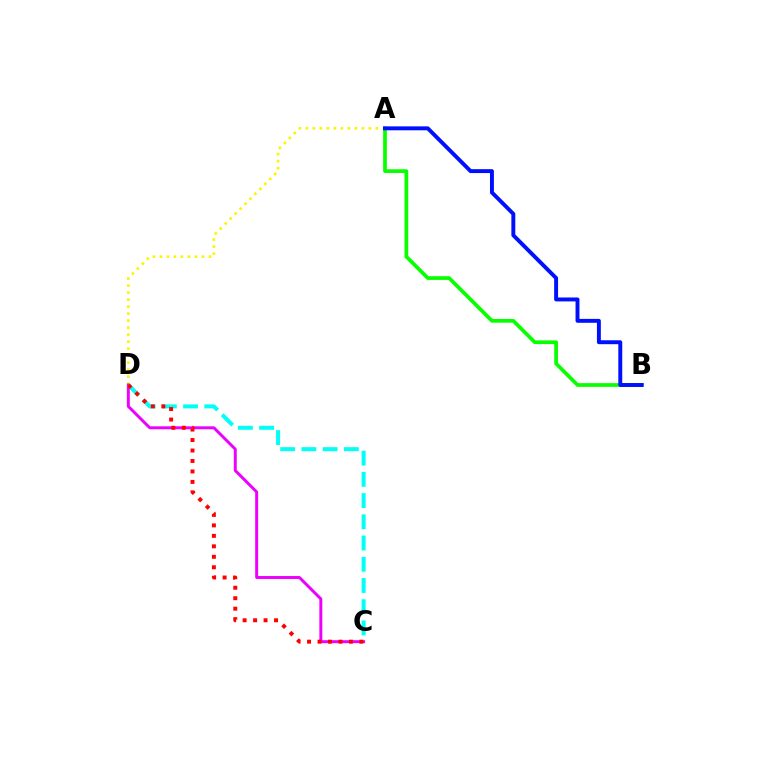{('A', 'D'): [{'color': '#fcf500', 'line_style': 'dotted', 'thickness': 1.9}], ('C', 'D'): [{'color': '#ee00ff', 'line_style': 'solid', 'thickness': 2.12}, {'color': '#00fff6', 'line_style': 'dashed', 'thickness': 2.88}, {'color': '#ff0000', 'line_style': 'dotted', 'thickness': 2.84}], ('A', 'B'): [{'color': '#08ff00', 'line_style': 'solid', 'thickness': 2.67}, {'color': '#0010ff', 'line_style': 'solid', 'thickness': 2.83}]}